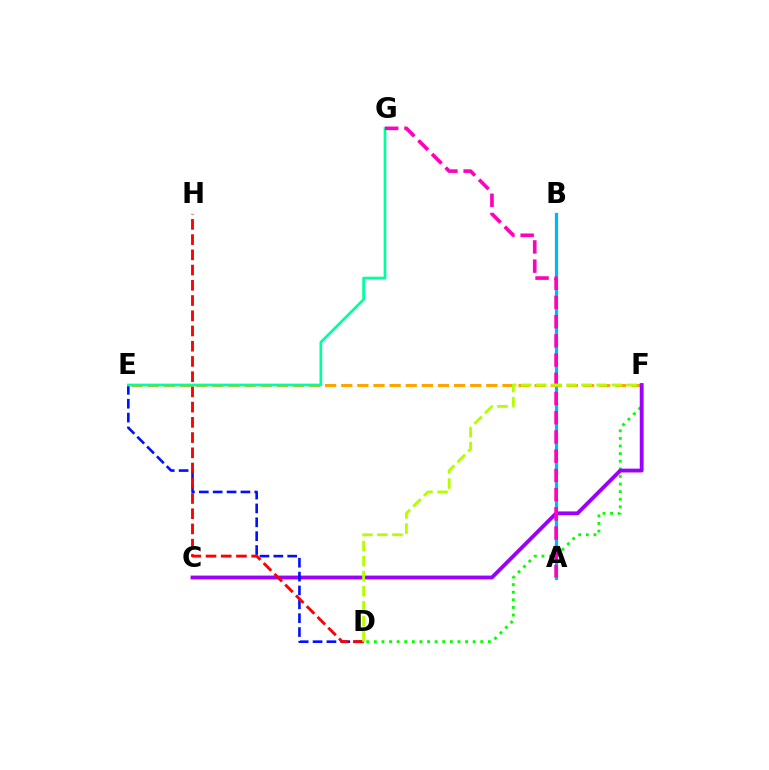{('A', 'B'): [{'color': '#00b5ff', 'line_style': 'solid', 'thickness': 2.33}], ('E', 'F'): [{'color': '#ffa500', 'line_style': 'dashed', 'thickness': 2.19}], ('D', 'F'): [{'color': '#08ff00', 'line_style': 'dotted', 'thickness': 2.07}, {'color': '#b3ff00', 'line_style': 'dashed', 'thickness': 2.05}], ('C', 'F'): [{'color': '#9b00ff', 'line_style': 'solid', 'thickness': 2.76}], ('D', 'E'): [{'color': '#0010ff', 'line_style': 'dashed', 'thickness': 1.88}], ('E', 'G'): [{'color': '#00ff9d', 'line_style': 'solid', 'thickness': 1.96}], ('D', 'H'): [{'color': '#ff0000', 'line_style': 'dashed', 'thickness': 2.07}], ('A', 'G'): [{'color': '#ff00bd', 'line_style': 'dashed', 'thickness': 2.61}]}